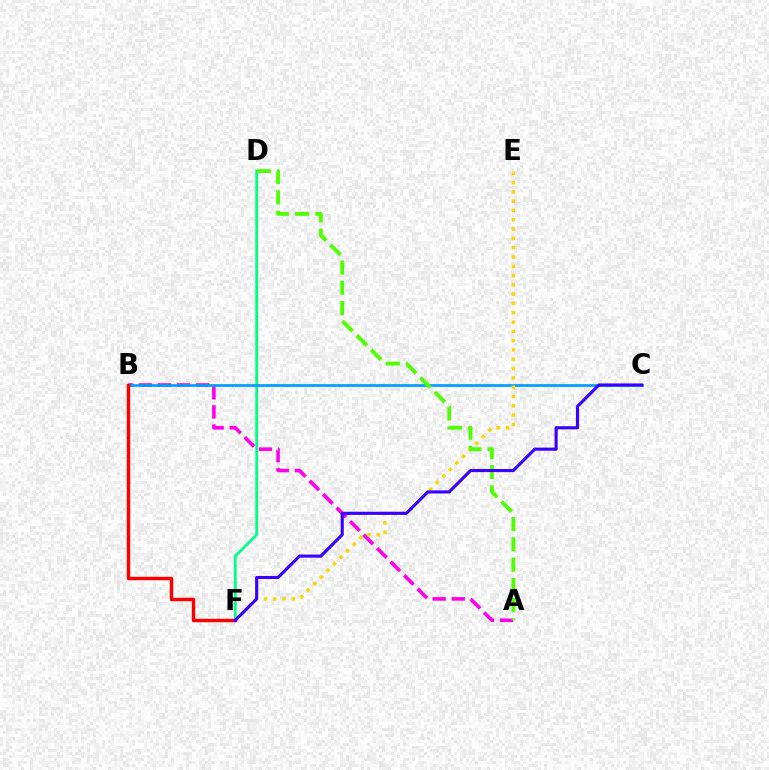{('A', 'B'): [{'color': '#ff00ed', 'line_style': 'dashed', 'thickness': 2.59}], ('D', 'F'): [{'color': '#00ff86', 'line_style': 'solid', 'thickness': 2.0}], ('B', 'C'): [{'color': '#009eff', 'line_style': 'solid', 'thickness': 1.94}], ('E', 'F'): [{'color': '#ffd500', 'line_style': 'dotted', 'thickness': 2.53}], ('A', 'D'): [{'color': '#4fff00', 'line_style': 'dashed', 'thickness': 2.76}], ('B', 'F'): [{'color': '#ff0000', 'line_style': 'solid', 'thickness': 2.46}], ('C', 'F'): [{'color': '#3700ff', 'line_style': 'solid', 'thickness': 2.25}]}